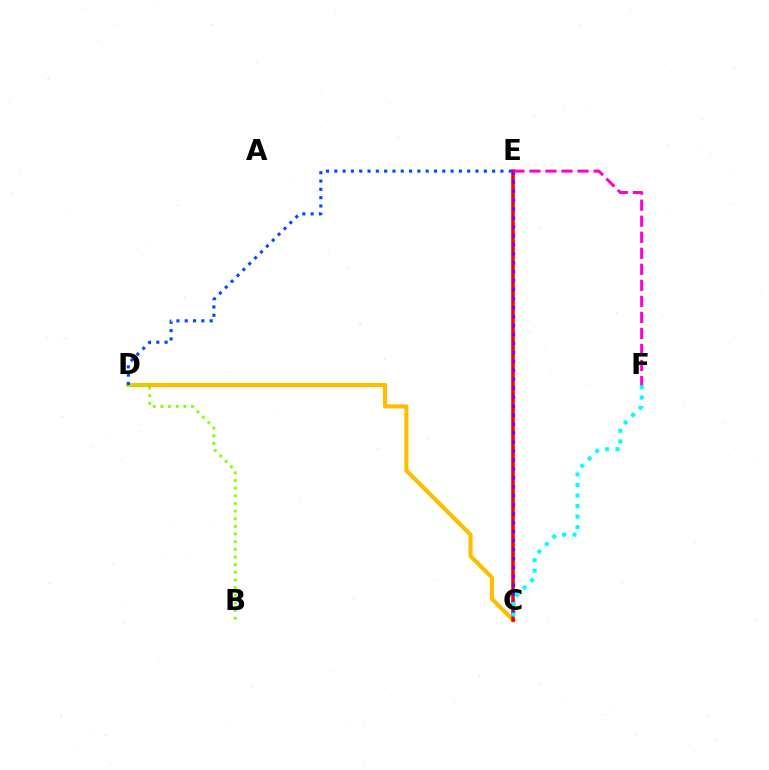{('C', 'D'): [{'color': '#ffbd00', 'line_style': 'solid', 'thickness': 2.97}], ('C', 'E'): [{'color': '#00ff39', 'line_style': 'dotted', 'thickness': 2.07}, {'color': '#ff0000', 'line_style': 'solid', 'thickness': 2.53}, {'color': '#7200ff', 'line_style': 'dotted', 'thickness': 2.44}], ('E', 'F'): [{'color': '#ff00cf', 'line_style': 'dashed', 'thickness': 2.18}], ('C', 'F'): [{'color': '#00fff6', 'line_style': 'dotted', 'thickness': 2.86}], ('B', 'D'): [{'color': '#84ff00', 'line_style': 'dotted', 'thickness': 2.08}], ('D', 'E'): [{'color': '#004bff', 'line_style': 'dotted', 'thickness': 2.26}]}